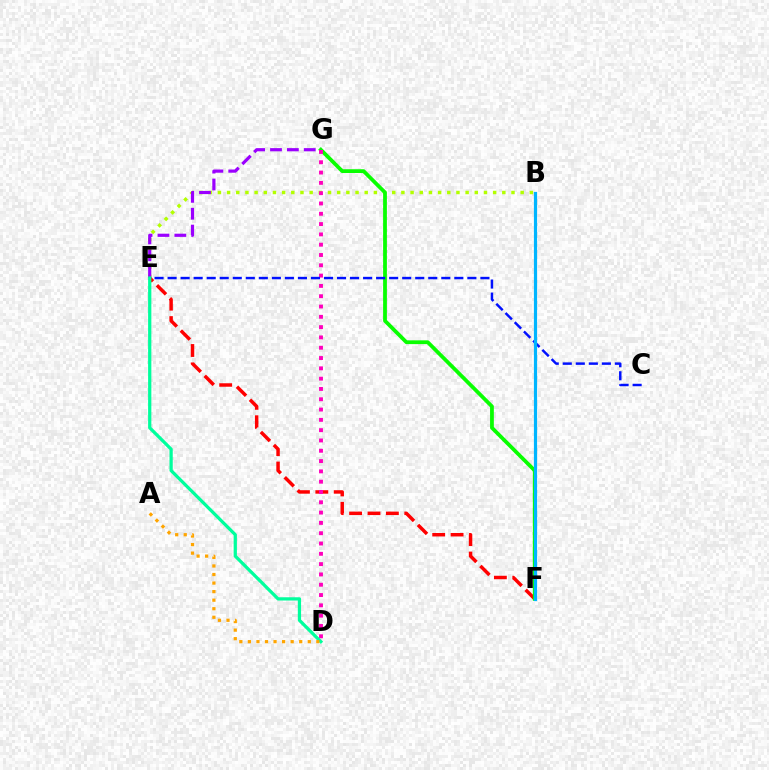{('B', 'E'): [{'color': '#b3ff00', 'line_style': 'dotted', 'thickness': 2.49}], ('E', 'F'): [{'color': '#ff0000', 'line_style': 'dashed', 'thickness': 2.5}], ('F', 'G'): [{'color': '#08ff00', 'line_style': 'solid', 'thickness': 2.72}], ('D', 'G'): [{'color': '#ff00bd', 'line_style': 'dotted', 'thickness': 2.8}], ('C', 'E'): [{'color': '#0010ff', 'line_style': 'dashed', 'thickness': 1.77}], ('E', 'G'): [{'color': '#9b00ff', 'line_style': 'dashed', 'thickness': 2.29}], ('B', 'F'): [{'color': '#00b5ff', 'line_style': 'solid', 'thickness': 2.3}], ('D', 'E'): [{'color': '#00ff9d', 'line_style': 'solid', 'thickness': 2.34}], ('A', 'D'): [{'color': '#ffa500', 'line_style': 'dotted', 'thickness': 2.32}]}